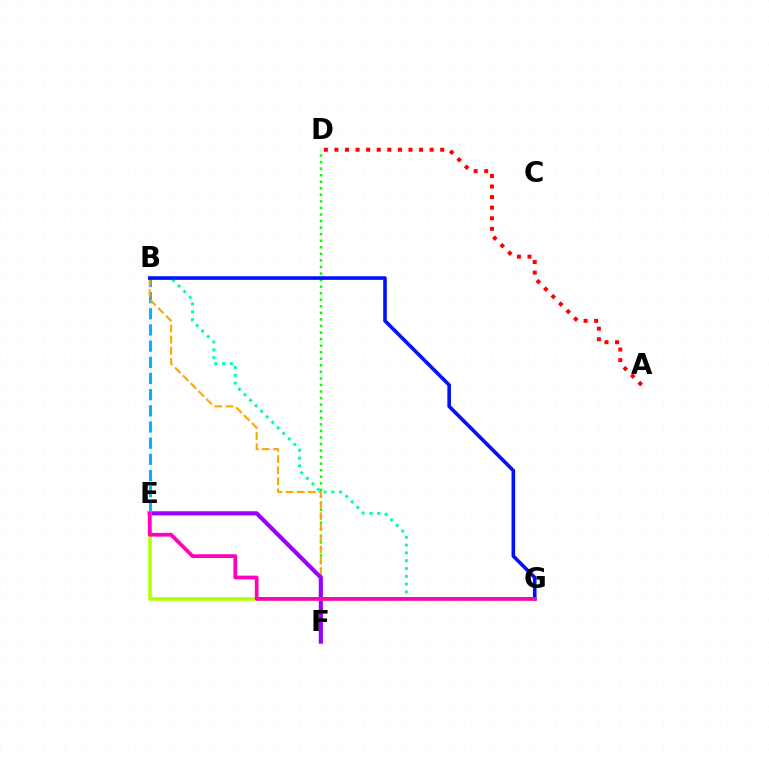{('D', 'F'): [{'color': '#08ff00', 'line_style': 'dotted', 'thickness': 1.78}], ('B', 'E'): [{'color': '#00b5ff', 'line_style': 'dashed', 'thickness': 2.2}], ('B', 'F'): [{'color': '#ffa500', 'line_style': 'dashed', 'thickness': 1.51}], ('E', 'F'): [{'color': '#9b00ff', 'line_style': 'solid', 'thickness': 2.99}], ('B', 'G'): [{'color': '#00ff9d', 'line_style': 'dotted', 'thickness': 2.12}, {'color': '#0010ff', 'line_style': 'solid', 'thickness': 2.6}], ('E', 'G'): [{'color': '#b3ff00', 'line_style': 'solid', 'thickness': 2.53}, {'color': '#ff00bd', 'line_style': 'solid', 'thickness': 2.7}], ('A', 'D'): [{'color': '#ff0000', 'line_style': 'dotted', 'thickness': 2.87}]}